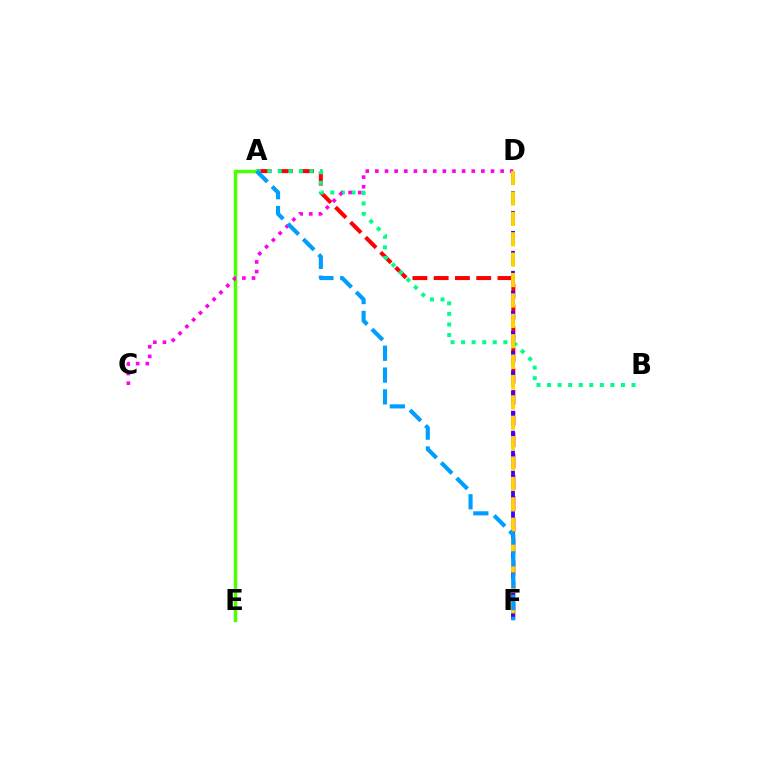{('A', 'F'): [{'color': '#ff0000', 'line_style': 'dashed', 'thickness': 2.89}, {'color': '#009eff', 'line_style': 'dashed', 'thickness': 2.97}], ('A', 'B'): [{'color': '#00ff86', 'line_style': 'dotted', 'thickness': 2.87}], ('A', 'E'): [{'color': '#4fff00', 'line_style': 'solid', 'thickness': 2.51}], ('D', 'F'): [{'color': '#3700ff', 'line_style': 'dashed', 'thickness': 2.71}, {'color': '#ffd500', 'line_style': 'dashed', 'thickness': 2.77}], ('C', 'D'): [{'color': '#ff00ed', 'line_style': 'dotted', 'thickness': 2.62}]}